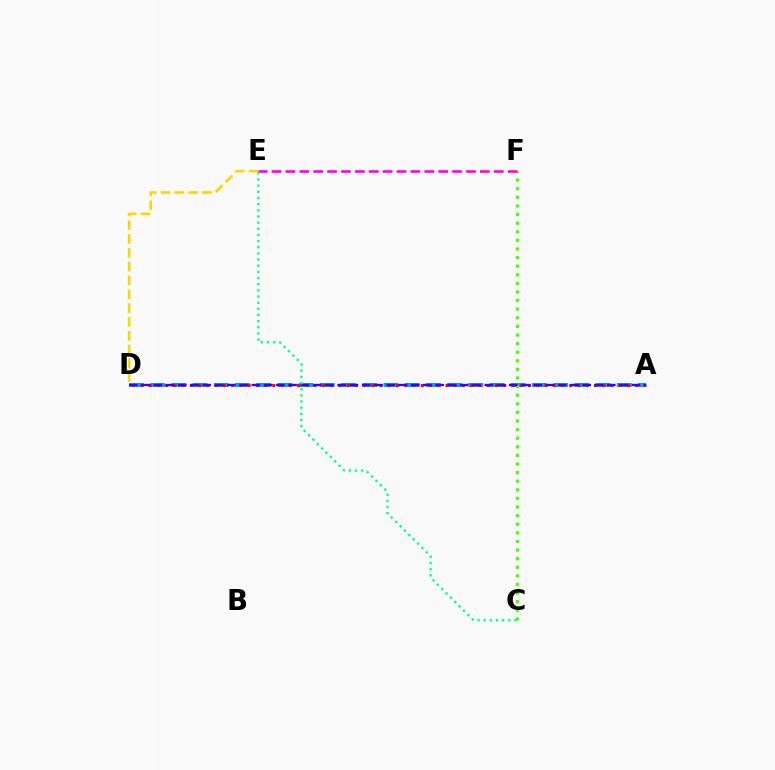{('D', 'E'): [{'color': '#ffd500', 'line_style': 'dashed', 'thickness': 1.88}], ('A', 'D'): [{'color': '#009eff', 'line_style': 'dashed', 'thickness': 2.88}, {'color': '#ff0000', 'line_style': 'dotted', 'thickness': 2.24}, {'color': '#3700ff', 'line_style': 'dashed', 'thickness': 1.67}], ('C', 'F'): [{'color': '#4fff00', 'line_style': 'dotted', 'thickness': 2.34}], ('E', 'F'): [{'color': '#ff00ed', 'line_style': 'dashed', 'thickness': 1.89}], ('C', 'E'): [{'color': '#00ff86', 'line_style': 'dotted', 'thickness': 1.67}]}